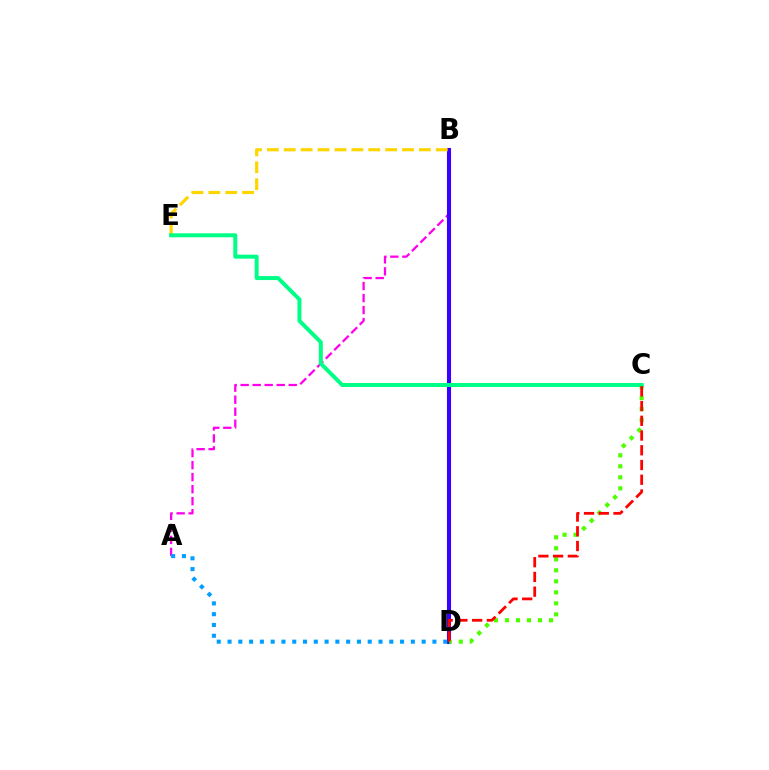{('A', 'B'): [{'color': '#ff00ed', 'line_style': 'dashed', 'thickness': 1.63}], ('B', 'D'): [{'color': '#3700ff', 'line_style': 'solid', 'thickness': 2.94}], ('B', 'E'): [{'color': '#ffd500', 'line_style': 'dashed', 'thickness': 2.29}], ('C', 'D'): [{'color': '#4fff00', 'line_style': 'dotted', 'thickness': 2.99}, {'color': '#ff0000', 'line_style': 'dashed', 'thickness': 2.0}], ('A', 'D'): [{'color': '#009eff', 'line_style': 'dotted', 'thickness': 2.93}], ('C', 'E'): [{'color': '#00ff86', 'line_style': 'solid', 'thickness': 2.87}]}